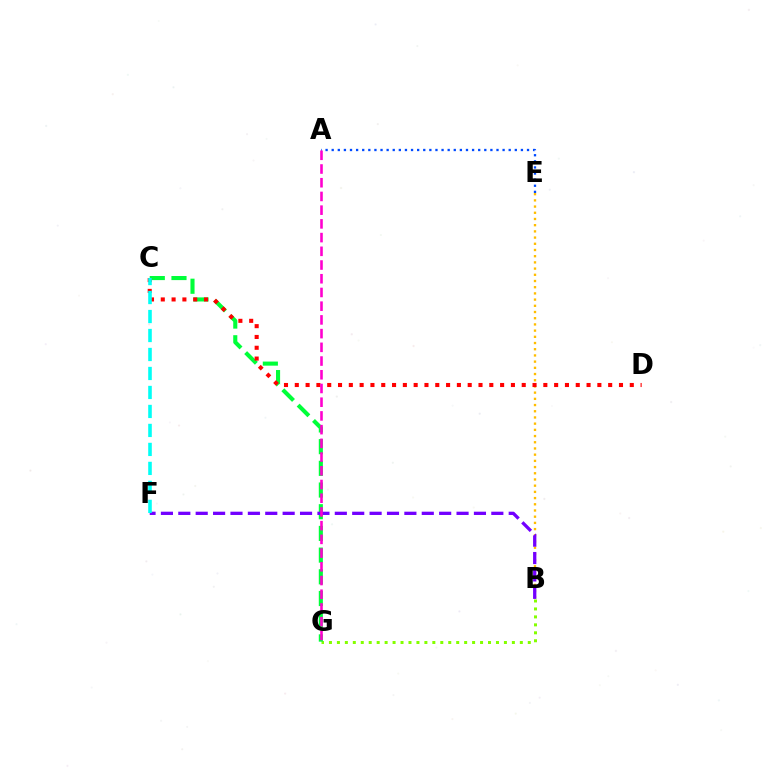{('B', 'G'): [{'color': '#84ff00', 'line_style': 'dotted', 'thickness': 2.16}], ('C', 'G'): [{'color': '#00ff39', 'line_style': 'dashed', 'thickness': 2.95}], ('B', 'E'): [{'color': '#ffbd00', 'line_style': 'dotted', 'thickness': 1.69}], ('B', 'F'): [{'color': '#7200ff', 'line_style': 'dashed', 'thickness': 2.36}], ('A', 'E'): [{'color': '#004bff', 'line_style': 'dotted', 'thickness': 1.66}], ('C', 'D'): [{'color': '#ff0000', 'line_style': 'dotted', 'thickness': 2.94}], ('C', 'F'): [{'color': '#00fff6', 'line_style': 'dashed', 'thickness': 2.58}], ('A', 'G'): [{'color': '#ff00cf', 'line_style': 'dashed', 'thickness': 1.86}]}